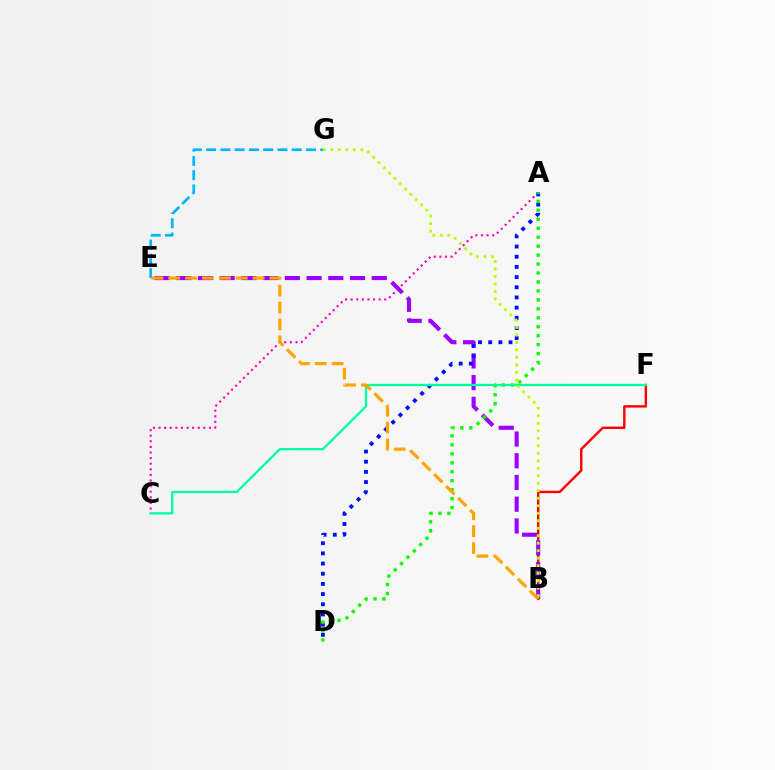{('B', 'F'): [{'color': '#ff0000', 'line_style': 'solid', 'thickness': 1.73}], ('A', 'C'): [{'color': '#ff00bd', 'line_style': 'dotted', 'thickness': 1.52}], ('B', 'E'): [{'color': '#9b00ff', 'line_style': 'dashed', 'thickness': 2.95}, {'color': '#ffa500', 'line_style': 'dashed', 'thickness': 2.29}], ('A', 'D'): [{'color': '#0010ff', 'line_style': 'dotted', 'thickness': 2.77}, {'color': '#08ff00', 'line_style': 'dotted', 'thickness': 2.43}], ('C', 'F'): [{'color': '#00ff9d', 'line_style': 'solid', 'thickness': 1.64}], ('E', 'G'): [{'color': '#00b5ff', 'line_style': 'dashed', 'thickness': 1.94}], ('B', 'G'): [{'color': '#b3ff00', 'line_style': 'dotted', 'thickness': 2.04}]}